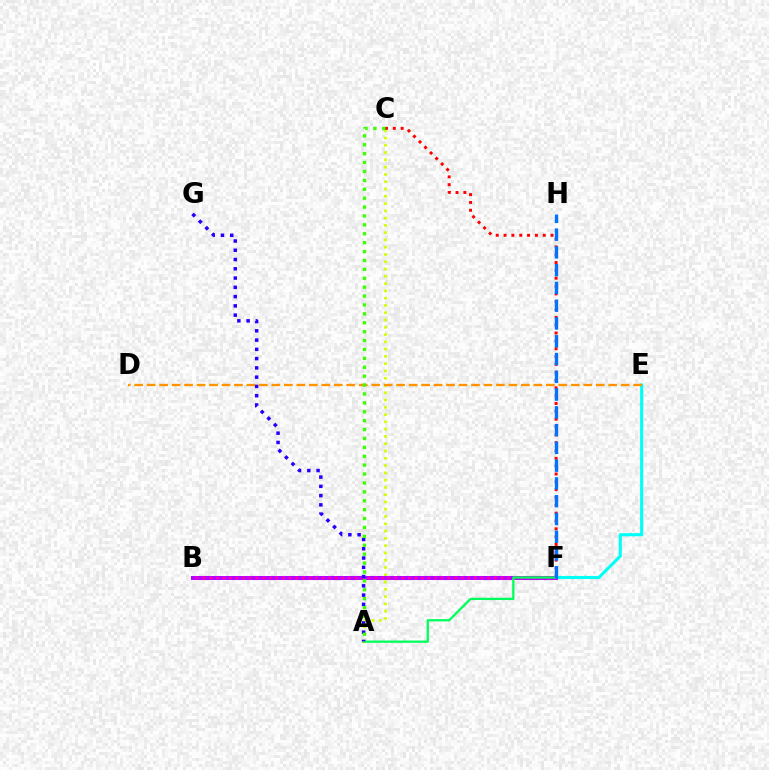{('E', 'F'): [{'color': '#00fff6', 'line_style': 'solid', 'thickness': 2.24}], ('A', 'C'): [{'color': '#d1ff00', 'line_style': 'dotted', 'thickness': 1.98}, {'color': '#3dff00', 'line_style': 'dotted', 'thickness': 2.42}], ('B', 'F'): [{'color': '#b900ff', 'line_style': 'solid', 'thickness': 2.9}, {'color': '#ff00ac', 'line_style': 'dotted', 'thickness': 1.8}], ('D', 'E'): [{'color': '#ff9400', 'line_style': 'dashed', 'thickness': 1.69}], ('C', 'F'): [{'color': '#ff0000', 'line_style': 'dotted', 'thickness': 2.13}], ('A', 'F'): [{'color': '#00ff5c', 'line_style': 'solid', 'thickness': 1.64}], ('F', 'H'): [{'color': '#0074ff', 'line_style': 'dashed', 'thickness': 2.41}], ('A', 'G'): [{'color': '#2500ff', 'line_style': 'dotted', 'thickness': 2.52}]}